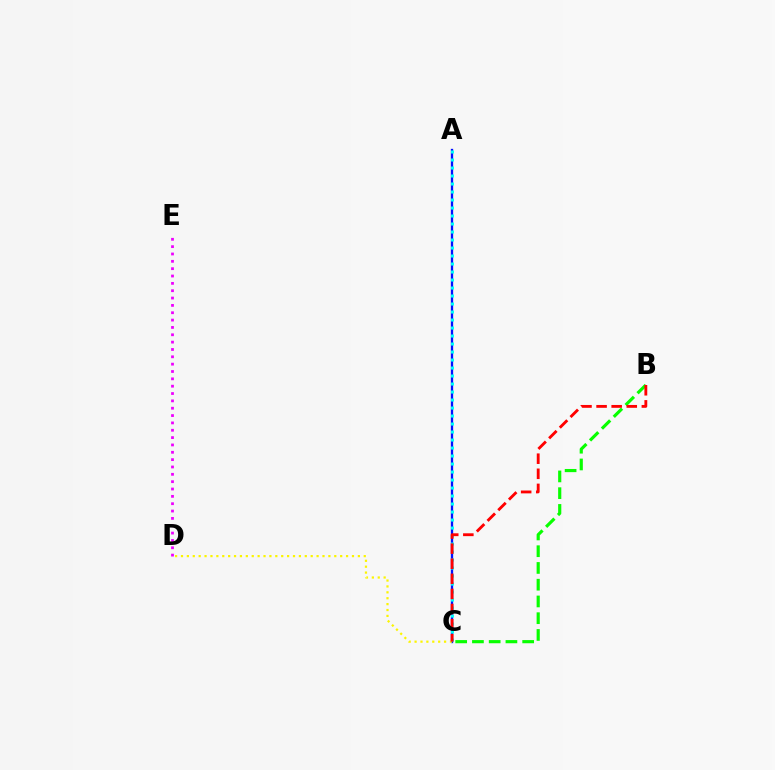{('B', 'C'): [{'color': '#08ff00', 'line_style': 'dashed', 'thickness': 2.28}, {'color': '#ff0000', 'line_style': 'dashed', 'thickness': 2.05}], ('A', 'C'): [{'color': '#0010ff', 'line_style': 'solid', 'thickness': 1.67}, {'color': '#00fff6', 'line_style': 'dotted', 'thickness': 2.17}], ('C', 'D'): [{'color': '#fcf500', 'line_style': 'dotted', 'thickness': 1.6}], ('D', 'E'): [{'color': '#ee00ff', 'line_style': 'dotted', 'thickness': 2.0}]}